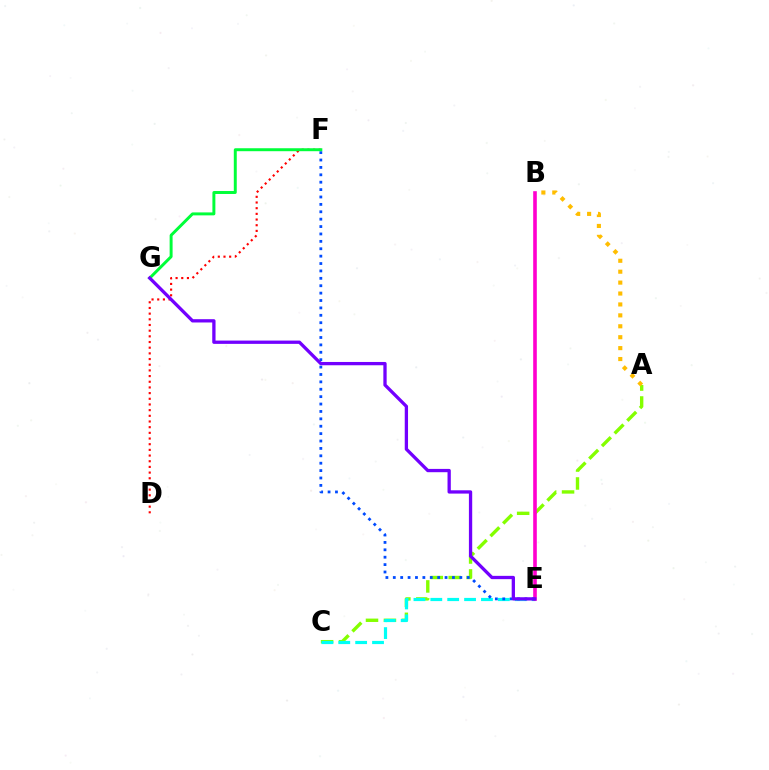{('A', 'C'): [{'color': '#84ff00', 'line_style': 'dashed', 'thickness': 2.44}], ('C', 'E'): [{'color': '#00fff6', 'line_style': 'dashed', 'thickness': 2.29}], ('B', 'E'): [{'color': '#ff00cf', 'line_style': 'solid', 'thickness': 2.61}], ('E', 'F'): [{'color': '#004bff', 'line_style': 'dotted', 'thickness': 2.01}], ('A', 'B'): [{'color': '#ffbd00', 'line_style': 'dotted', 'thickness': 2.97}], ('D', 'F'): [{'color': '#ff0000', 'line_style': 'dotted', 'thickness': 1.54}], ('F', 'G'): [{'color': '#00ff39', 'line_style': 'solid', 'thickness': 2.13}], ('E', 'G'): [{'color': '#7200ff', 'line_style': 'solid', 'thickness': 2.37}]}